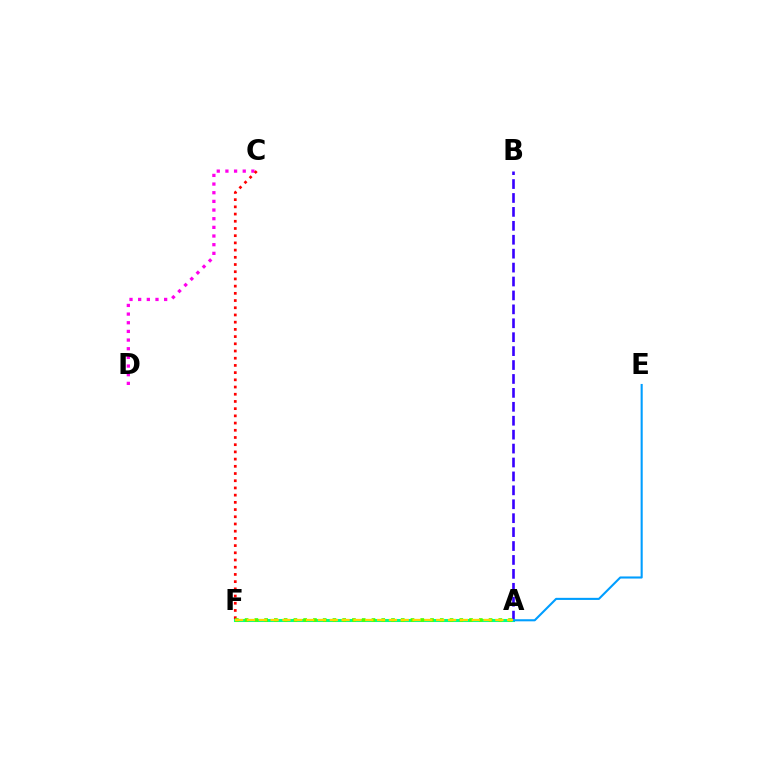{('C', 'D'): [{'color': '#ff00ed', 'line_style': 'dotted', 'thickness': 2.35}], ('A', 'B'): [{'color': '#3700ff', 'line_style': 'dashed', 'thickness': 1.89}], ('C', 'F'): [{'color': '#ff0000', 'line_style': 'dotted', 'thickness': 1.96}], ('A', 'F'): [{'color': '#00ff86', 'line_style': 'solid', 'thickness': 2.21}, {'color': '#4fff00', 'line_style': 'dotted', 'thickness': 2.65}, {'color': '#ffd500', 'line_style': 'dashed', 'thickness': 1.61}], ('A', 'E'): [{'color': '#009eff', 'line_style': 'solid', 'thickness': 1.51}]}